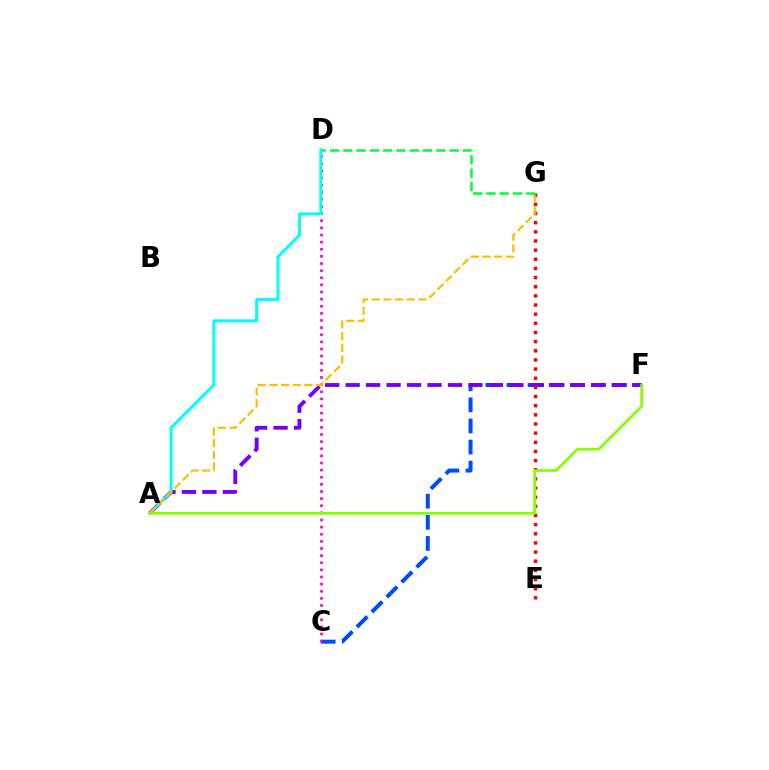{('C', 'F'): [{'color': '#004bff', 'line_style': 'dashed', 'thickness': 2.87}], ('A', 'F'): [{'color': '#7200ff', 'line_style': 'dashed', 'thickness': 2.78}, {'color': '#84ff00', 'line_style': 'solid', 'thickness': 1.93}], ('E', 'G'): [{'color': '#ff0000', 'line_style': 'dotted', 'thickness': 2.49}], ('C', 'D'): [{'color': '#ff00cf', 'line_style': 'dotted', 'thickness': 1.94}], ('D', 'G'): [{'color': '#00ff39', 'line_style': 'dashed', 'thickness': 1.81}], ('A', 'D'): [{'color': '#00fff6', 'line_style': 'solid', 'thickness': 2.13}], ('A', 'G'): [{'color': '#ffbd00', 'line_style': 'dashed', 'thickness': 1.59}]}